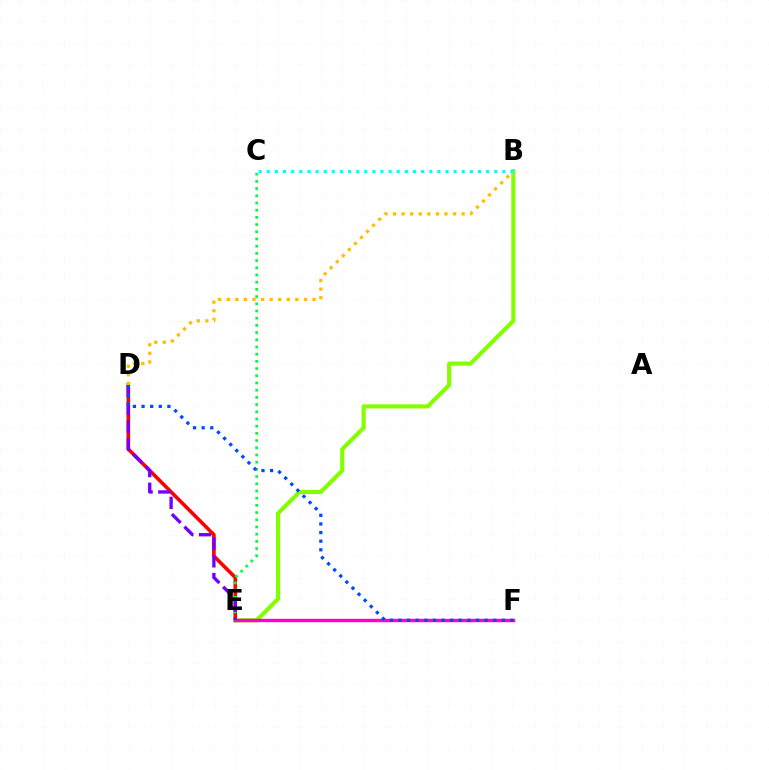{('D', 'E'): [{'color': '#ff0000', 'line_style': 'solid', 'thickness': 2.6}, {'color': '#7200ff', 'line_style': 'dashed', 'thickness': 2.41}], ('B', 'E'): [{'color': '#84ff00', 'line_style': 'solid', 'thickness': 2.99}], ('E', 'F'): [{'color': '#ff00cf', 'line_style': 'solid', 'thickness': 2.46}], ('C', 'E'): [{'color': '#00ff39', 'line_style': 'dotted', 'thickness': 1.96}], ('B', 'D'): [{'color': '#ffbd00', 'line_style': 'dotted', 'thickness': 2.33}], ('D', 'F'): [{'color': '#004bff', 'line_style': 'dotted', 'thickness': 2.34}], ('B', 'C'): [{'color': '#00fff6', 'line_style': 'dotted', 'thickness': 2.21}]}